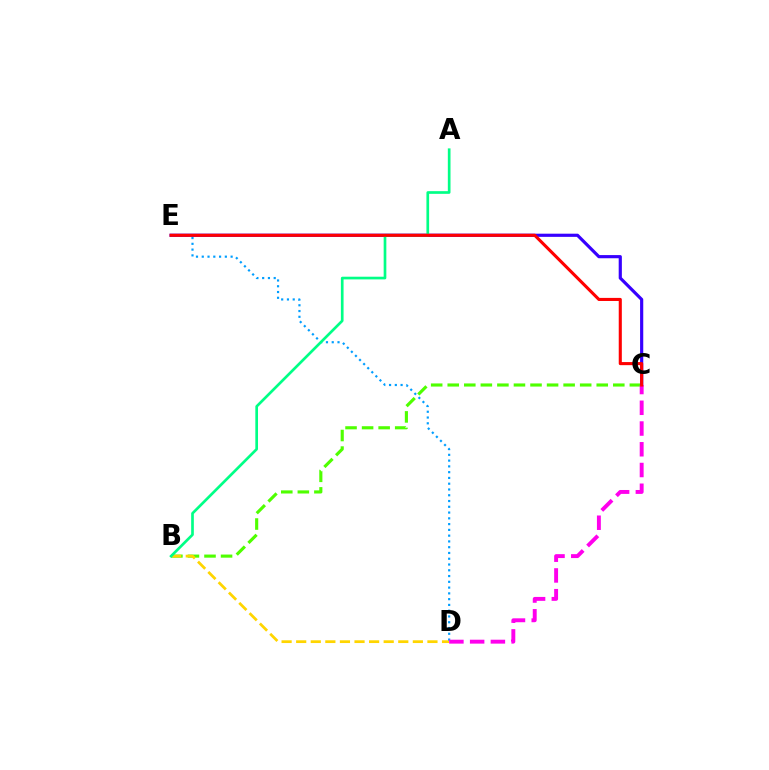{('B', 'C'): [{'color': '#4fff00', 'line_style': 'dashed', 'thickness': 2.25}], ('B', 'D'): [{'color': '#ffd500', 'line_style': 'dashed', 'thickness': 1.98}], ('C', 'E'): [{'color': '#3700ff', 'line_style': 'solid', 'thickness': 2.28}, {'color': '#ff0000', 'line_style': 'solid', 'thickness': 2.22}], ('D', 'E'): [{'color': '#009eff', 'line_style': 'dotted', 'thickness': 1.57}], ('C', 'D'): [{'color': '#ff00ed', 'line_style': 'dashed', 'thickness': 2.82}], ('A', 'B'): [{'color': '#00ff86', 'line_style': 'solid', 'thickness': 1.93}]}